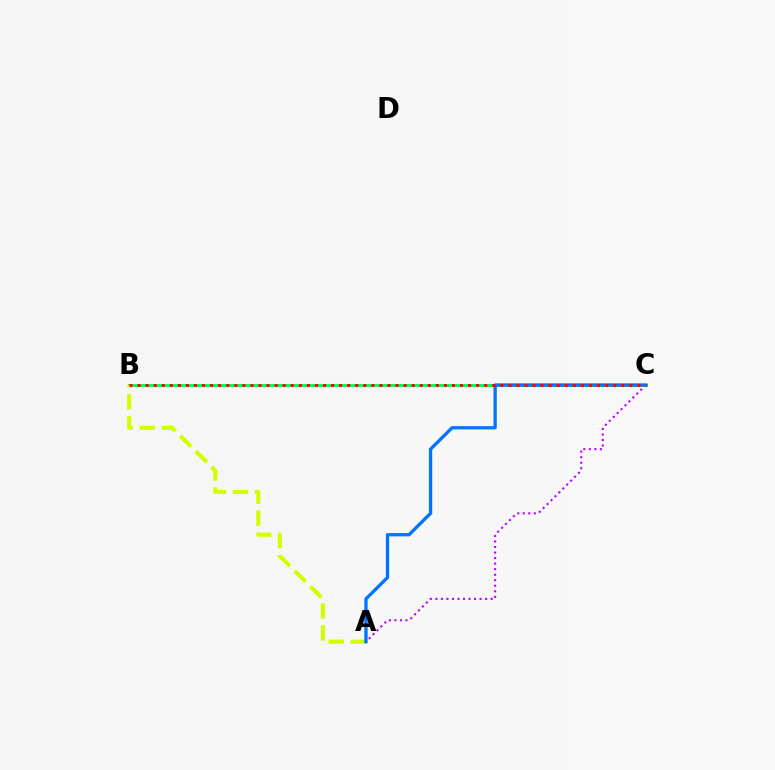{('A', 'C'): [{'color': '#b900ff', 'line_style': 'dotted', 'thickness': 1.5}, {'color': '#0074ff', 'line_style': 'solid', 'thickness': 2.37}], ('B', 'C'): [{'color': '#00ff5c', 'line_style': 'solid', 'thickness': 2.18}, {'color': '#ff0000', 'line_style': 'dotted', 'thickness': 2.19}], ('A', 'B'): [{'color': '#d1ff00', 'line_style': 'dashed', 'thickness': 2.99}]}